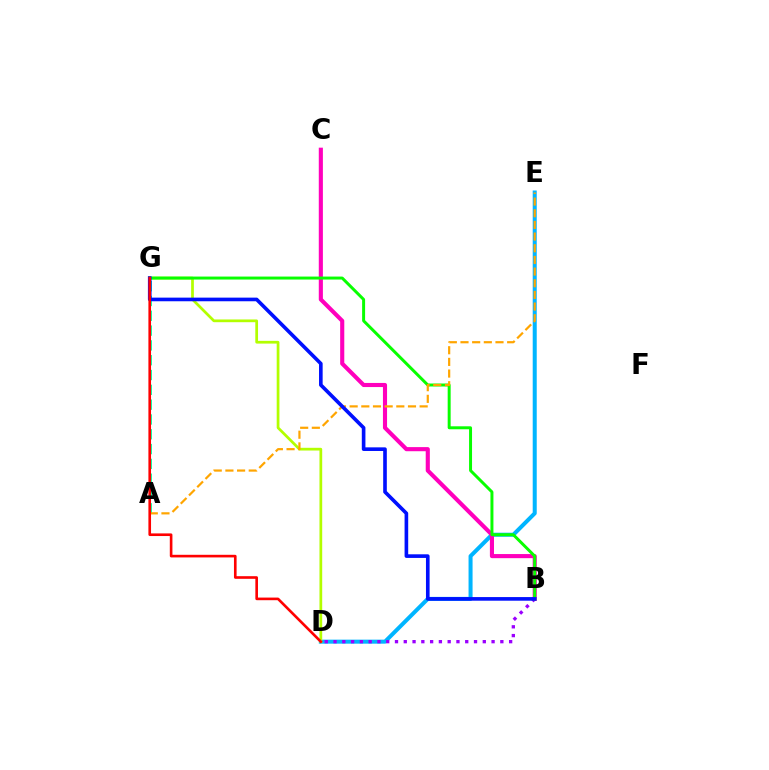{('D', 'E'): [{'color': '#00b5ff', 'line_style': 'solid', 'thickness': 2.89}], ('B', 'C'): [{'color': '#ff00bd', 'line_style': 'solid', 'thickness': 2.96}], ('B', 'D'): [{'color': '#9b00ff', 'line_style': 'dotted', 'thickness': 2.39}], ('D', 'G'): [{'color': '#b3ff00', 'line_style': 'solid', 'thickness': 1.97}, {'color': '#ff0000', 'line_style': 'solid', 'thickness': 1.9}], ('B', 'G'): [{'color': '#08ff00', 'line_style': 'solid', 'thickness': 2.14}, {'color': '#0010ff', 'line_style': 'solid', 'thickness': 2.61}], ('A', 'G'): [{'color': '#00ff9d', 'line_style': 'dashed', 'thickness': 2.01}], ('A', 'E'): [{'color': '#ffa500', 'line_style': 'dashed', 'thickness': 1.59}]}